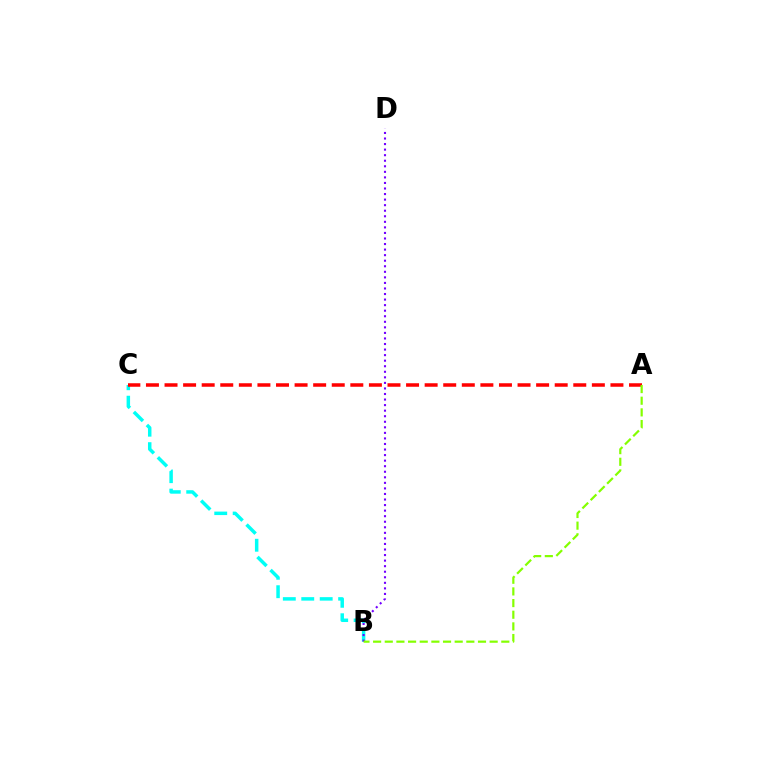{('B', 'C'): [{'color': '#00fff6', 'line_style': 'dashed', 'thickness': 2.51}], ('B', 'D'): [{'color': '#7200ff', 'line_style': 'dotted', 'thickness': 1.51}], ('A', 'C'): [{'color': '#ff0000', 'line_style': 'dashed', 'thickness': 2.52}], ('A', 'B'): [{'color': '#84ff00', 'line_style': 'dashed', 'thickness': 1.58}]}